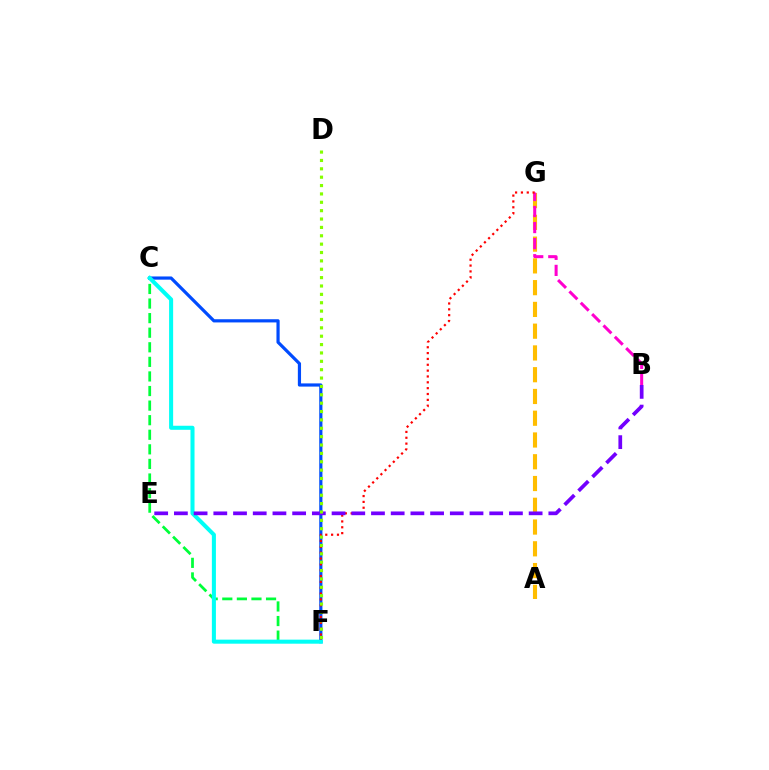{('C', 'F'): [{'color': '#00ff39', 'line_style': 'dashed', 'thickness': 1.98}, {'color': '#004bff', 'line_style': 'solid', 'thickness': 2.3}, {'color': '#00fff6', 'line_style': 'solid', 'thickness': 2.91}], ('A', 'G'): [{'color': '#ffbd00', 'line_style': 'dashed', 'thickness': 2.96}], ('B', 'G'): [{'color': '#ff00cf', 'line_style': 'dashed', 'thickness': 2.18}], ('F', 'G'): [{'color': '#ff0000', 'line_style': 'dotted', 'thickness': 1.59}], ('B', 'E'): [{'color': '#7200ff', 'line_style': 'dashed', 'thickness': 2.68}], ('D', 'F'): [{'color': '#84ff00', 'line_style': 'dotted', 'thickness': 2.27}]}